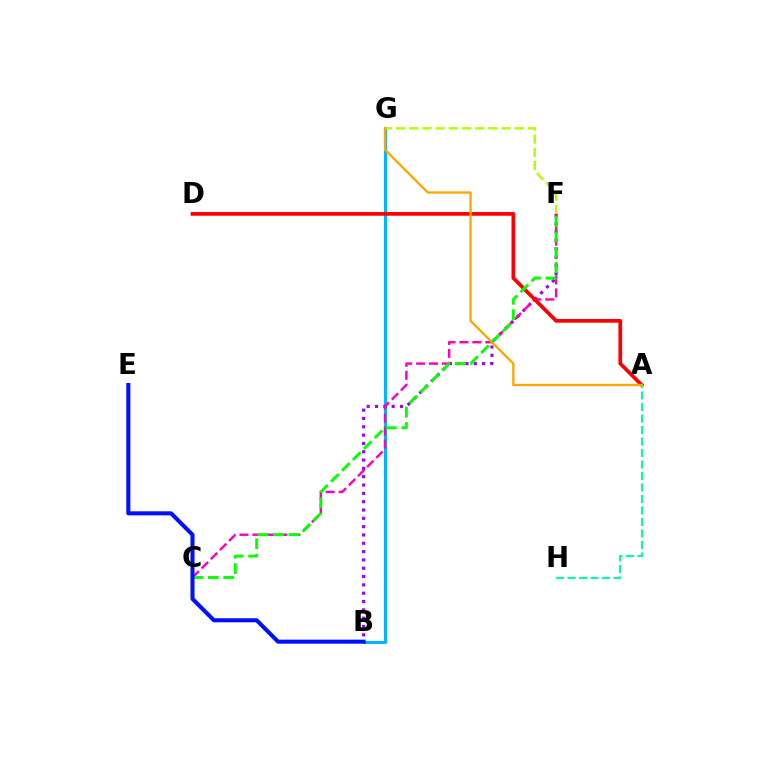{('B', 'G'): [{'color': '#00b5ff', 'line_style': 'solid', 'thickness': 2.2}], ('F', 'G'): [{'color': '#b3ff00', 'line_style': 'dashed', 'thickness': 1.79}], ('B', 'F'): [{'color': '#9b00ff', 'line_style': 'dotted', 'thickness': 2.26}], ('C', 'F'): [{'color': '#ff00bd', 'line_style': 'dashed', 'thickness': 1.76}, {'color': '#08ff00', 'line_style': 'dashed', 'thickness': 2.09}], ('A', 'D'): [{'color': '#ff0000', 'line_style': 'solid', 'thickness': 2.67}], ('A', 'H'): [{'color': '#00ff9d', 'line_style': 'dashed', 'thickness': 1.56}], ('A', 'G'): [{'color': '#ffa500', 'line_style': 'solid', 'thickness': 1.67}], ('B', 'E'): [{'color': '#0010ff', 'line_style': 'solid', 'thickness': 2.92}]}